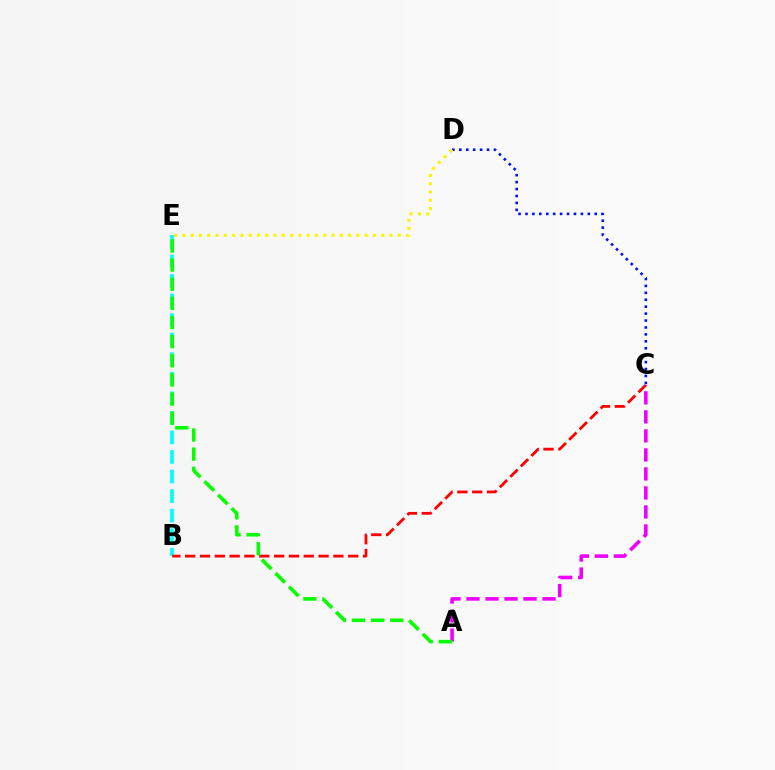{('B', 'E'): [{'color': '#00fff6', 'line_style': 'dashed', 'thickness': 2.66}], ('C', 'D'): [{'color': '#0010ff', 'line_style': 'dotted', 'thickness': 1.88}], ('B', 'C'): [{'color': '#ff0000', 'line_style': 'dashed', 'thickness': 2.01}], ('A', 'C'): [{'color': '#ee00ff', 'line_style': 'dashed', 'thickness': 2.58}], ('D', 'E'): [{'color': '#fcf500', 'line_style': 'dotted', 'thickness': 2.25}], ('A', 'E'): [{'color': '#08ff00', 'line_style': 'dashed', 'thickness': 2.6}]}